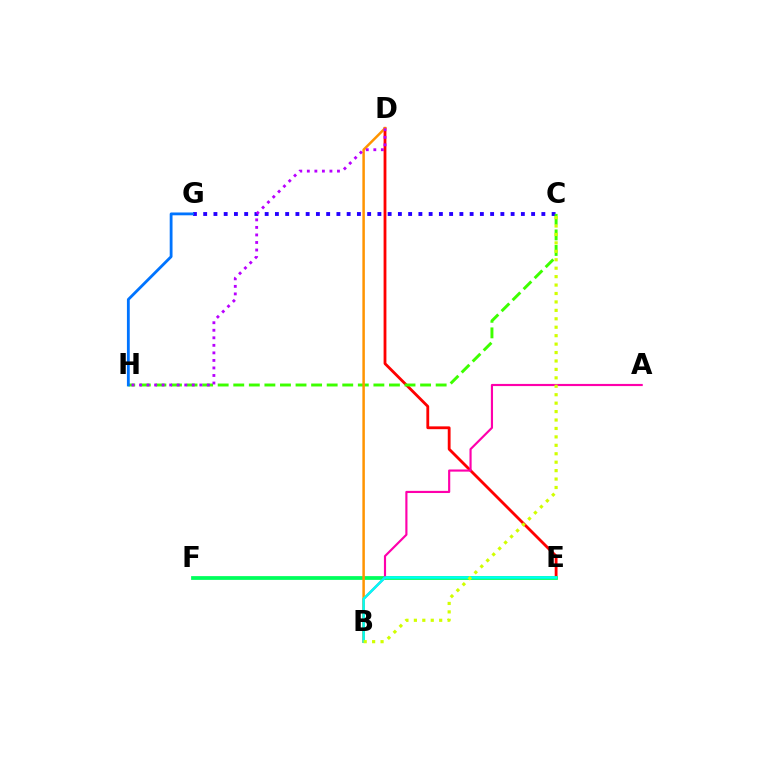{('D', 'E'): [{'color': '#ff0000', 'line_style': 'solid', 'thickness': 2.03}], ('E', 'F'): [{'color': '#00ff5c', 'line_style': 'solid', 'thickness': 2.71}], ('A', 'B'): [{'color': '#ff00ac', 'line_style': 'solid', 'thickness': 1.55}], ('C', 'G'): [{'color': '#2500ff', 'line_style': 'dotted', 'thickness': 2.78}], ('C', 'H'): [{'color': '#3dff00', 'line_style': 'dashed', 'thickness': 2.12}], ('B', 'D'): [{'color': '#ff9400', 'line_style': 'solid', 'thickness': 1.8}], ('D', 'H'): [{'color': '#b900ff', 'line_style': 'dotted', 'thickness': 2.05}], ('B', 'E'): [{'color': '#00fff6', 'line_style': 'solid', 'thickness': 1.8}], ('G', 'H'): [{'color': '#0074ff', 'line_style': 'solid', 'thickness': 2.03}], ('B', 'C'): [{'color': '#d1ff00', 'line_style': 'dotted', 'thickness': 2.29}]}